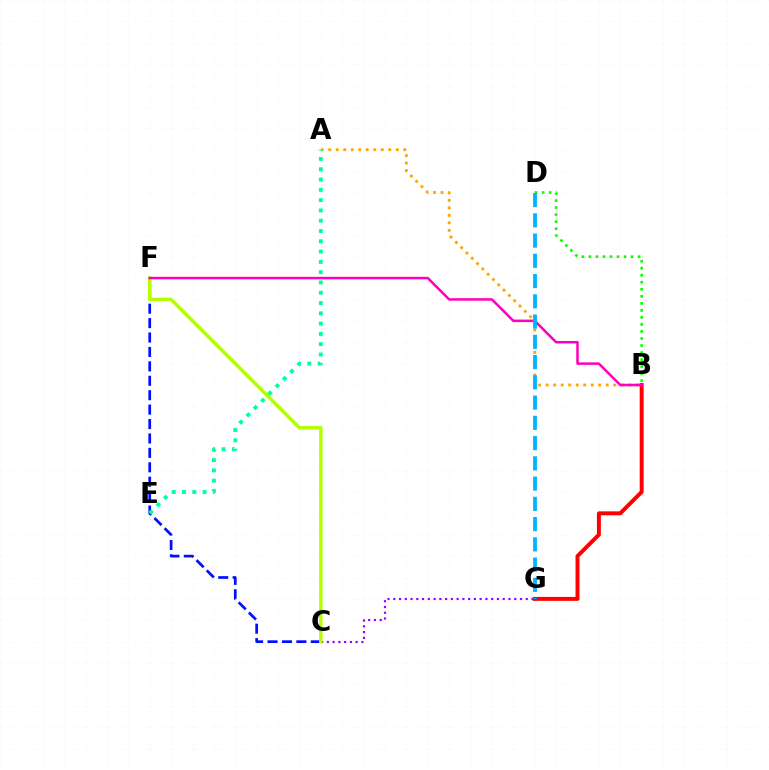{('C', 'F'): [{'color': '#0010ff', 'line_style': 'dashed', 'thickness': 1.96}, {'color': '#b3ff00', 'line_style': 'solid', 'thickness': 2.49}], ('C', 'G'): [{'color': '#9b00ff', 'line_style': 'dotted', 'thickness': 1.56}], ('B', 'G'): [{'color': '#ff0000', 'line_style': 'solid', 'thickness': 2.84}], ('A', 'B'): [{'color': '#ffa500', 'line_style': 'dotted', 'thickness': 2.04}], ('B', 'F'): [{'color': '#ff00bd', 'line_style': 'solid', 'thickness': 1.81}], ('B', 'D'): [{'color': '#08ff00', 'line_style': 'dotted', 'thickness': 1.91}], ('A', 'E'): [{'color': '#00ff9d', 'line_style': 'dotted', 'thickness': 2.8}], ('D', 'G'): [{'color': '#00b5ff', 'line_style': 'dashed', 'thickness': 2.75}]}